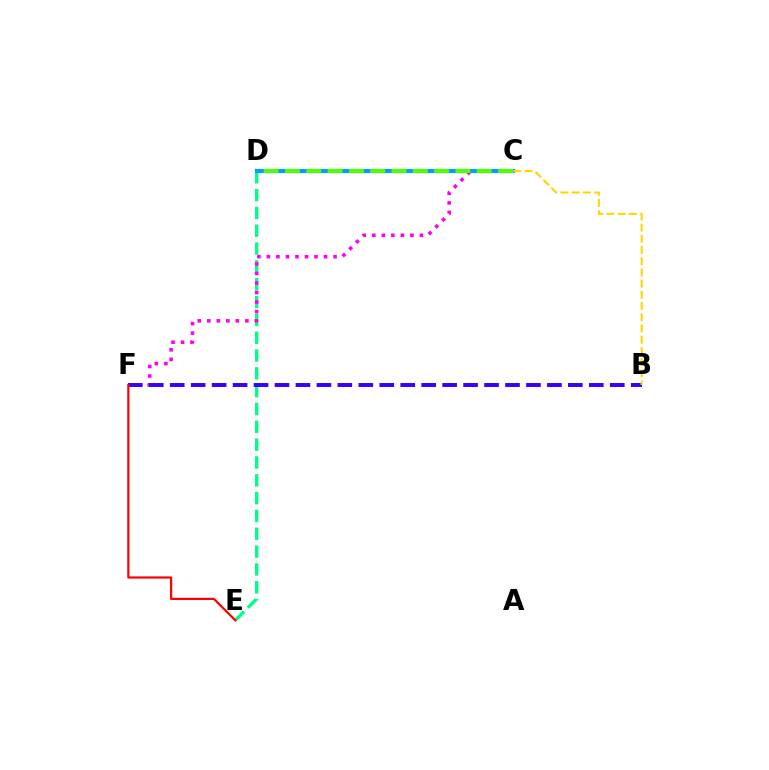{('D', 'E'): [{'color': '#00ff86', 'line_style': 'dashed', 'thickness': 2.42}], ('C', 'F'): [{'color': '#ff00ed', 'line_style': 'dotted', 'thickness': 2.59}], ('B', 'F'): [{'color': '#3700ff', 'line_style': 'dashed', 'thickness': 2.85}], ('E', 'F'): [{'color': '#ff0000', 'line_style': 'solid', 'thickness': 1.59}], ('C', 'D'): [{'color': '#009eff', 'line_style': 'solid', 'thickness': 2.97}, {'color': '#4fff00', 'line_style': 'dashed', 'thickness': 2.9}], ('B', 'C'): [{'color': '#ffd500', 'line_style': 'dashed', 'thickness': 1.52}]}